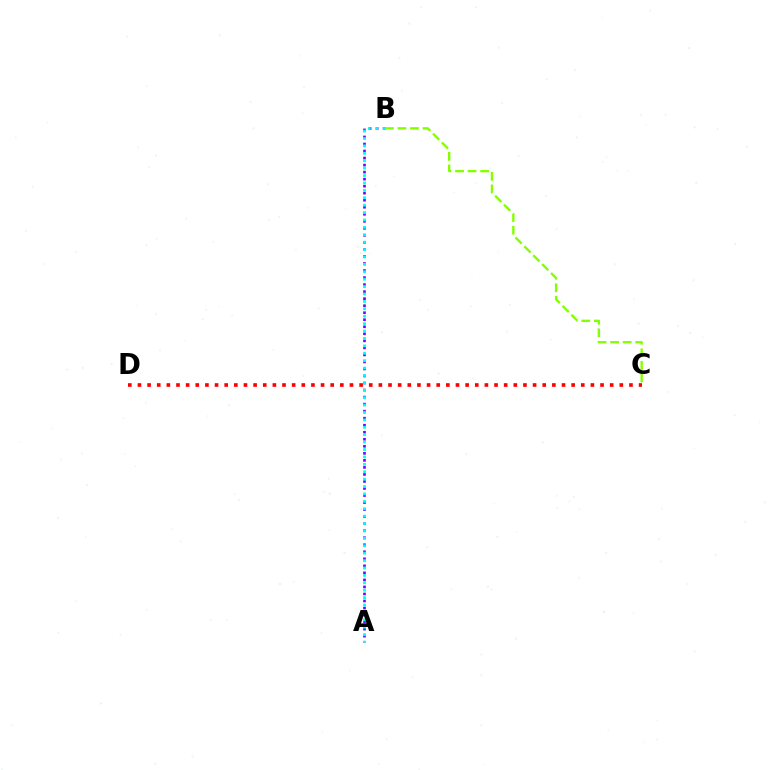{('A', 'B'): [{'color': '#7200ff', 'line_style': 'dotted', 'thickness': 1.91}, {'color': '#00fff6', 'line_style': 'dotted', 'thickness': 2.01}], ('B', 'C'): [{'color': '#84ff00', 'line_style': 'dashed', 'thickness': 1.7}], ('C', 'D'): [{'color': '#ff0000', 'line_style': 'dotted', 'thickness': 2.62}]}